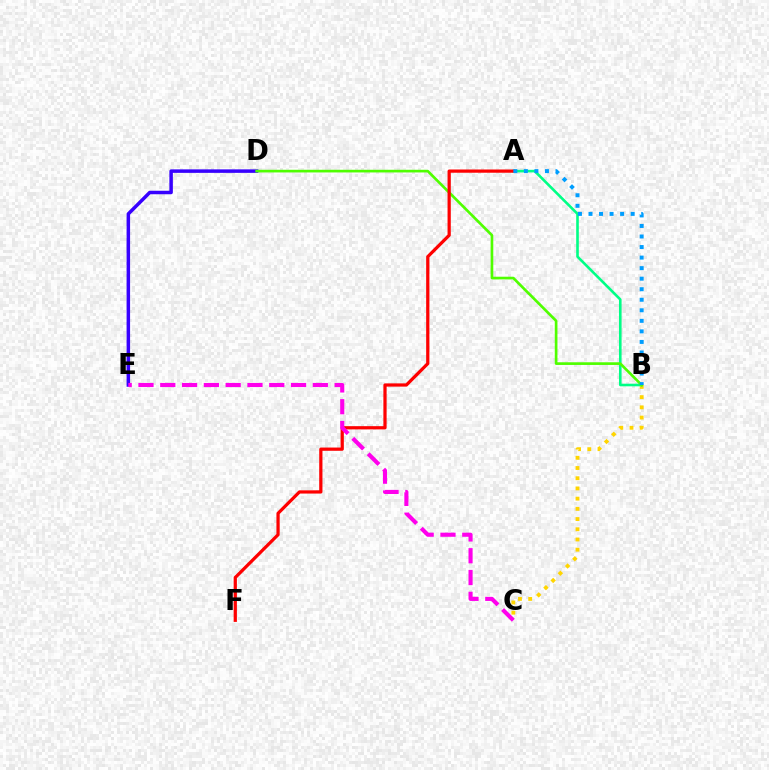{('B', 'C'): [{'color': '#ffd500', 'line_style': 'dotted', 'thickness': 2.77}], ('A', 'B'): [{'color': '#00ff86', 'line_style': 'solid', 'thickness': 1.88}, {'color': '#009eff', 'line_style': 'dotted', 'thickness': 2.86}], ('D', 'E'): [{'color': '#3700ff', 'line_style': 'solid', 'thickness': 2.52}], ('B', 'D'): [{'color': '#4fff00', 'line_style': 'solid', 'thickness': 1.92}], ('A', 'F'): [{'color': '#ff0000', 'line_style': 'solid', 'thickness': 2.33}], ('C', 'E'): [{'color': '#ff00ed', 'line_style': 'dashed', 'thickness': 2.96}]}